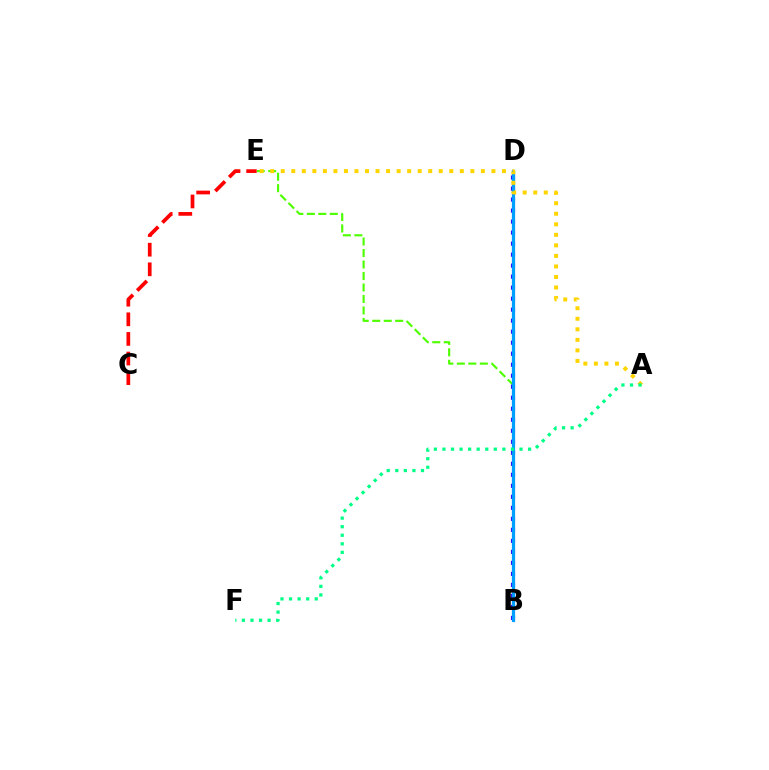{('B', 'E'): [{'color': '#4fff00', 'line_style': 'dashed', 'thickness': 1.56}], ('B', 'D'): [{'color': '#3700ff', 'line_style': 'dotted', 'thickness': 2.99}, {'color': '#ff00ed', 'line_style': 'dashed', 'thickness': 2.04}, {'color': '#009eff', 'line_style': 'solid', 'thickness': 2.32}], ('C', 'E'): [{'color': '#ff0000', 'line_style': 'dashed', 'thickness': 2.66}], ('A', 'E'): [{'color': '#ffd500', 'line_style': 'dotted', 'thickness': 2.86}], ('A', 'F'): [{'color': '#00ff86', 'line_style': 'dotted', 'thickness': 2.33}]}